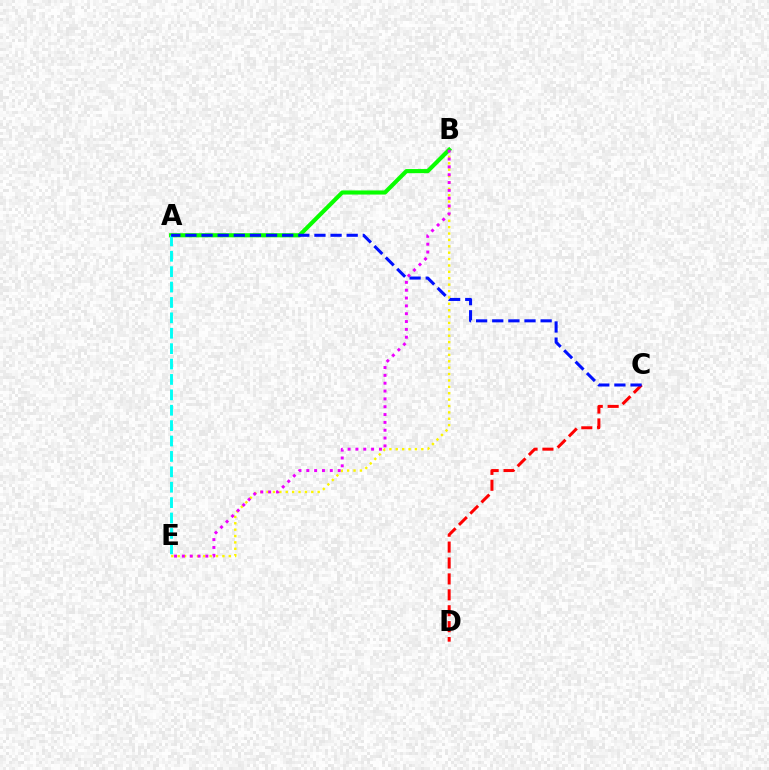{('B', 'E'): [{'color': '#fcf500', 'line_style': 'dotted', 'thickness': 1.74}, {'color': '#ee00ff', 'line_style': 'dotted', 'thickness': 2.13}], ('C', 'D'): [{'color': '#ff0000', 'line_style': 'dashed', 'thickness': 2.16}], ('A', 'B'): [{'color': '#08ff00', 'line_style': 'solid', 'thickness': 2.97}], ('A', 'E'): [{'color': '#00fff6', 'line_style': 'dashed', 'thickness': 2.09}], ('A', 'C'): [{'color': '#0010ff', 'line_style': 'dashed', 'thickness': 2.19}]}